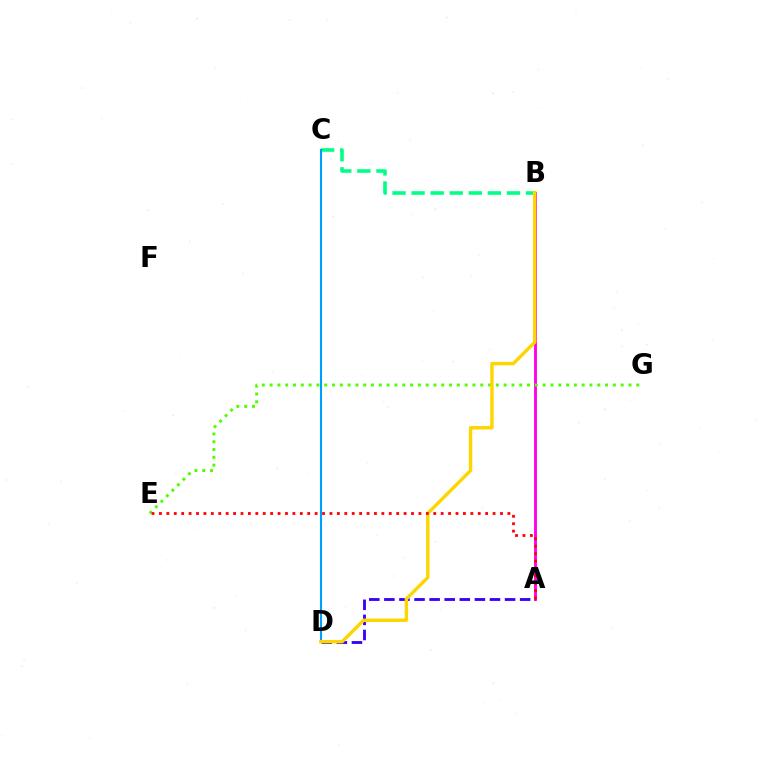{('A', 'B'): [{'color': '#ff00ed', 'line_style': 'solid', 'thickness': 2.07}], ('E', 'G'): [{'color': '#4fff00', 'line_style': 'dotted', 'thickness': 2.12}], ('B', 'C'): [{'color': '#00ff86', 'line_style': 'dashed', 'thickness': 2.59}], ('A', 'D'): [{'color': '#3700ff', 'line_style': 'dashed', 'thickness': 2.05}], ('C', 'D'): [{'color': '#009eff', 'line_style': 'solid', 'thickness': 1.52}], ('B', 'D'): [{'color': '#ffd500', 'line_style': 'solid', 'thickness': 2.44}], ('A', 'E'): [{'color': '#ff0000', 'line_style': 'dotted', 'thickness': 2.01}]}